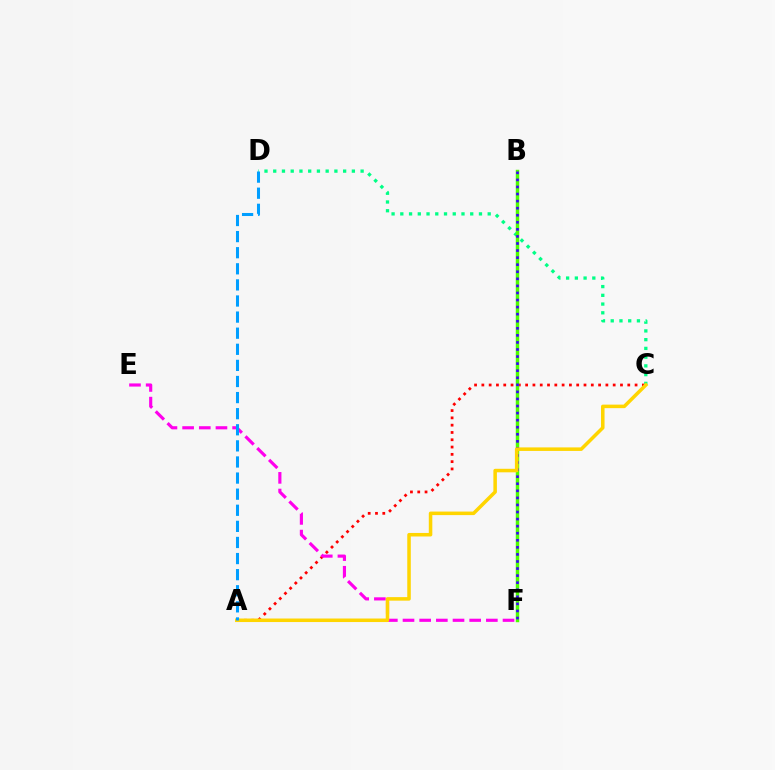{('A', 'C'): [{'color': '#ff0000', 'line_style': 'dotted', 'thickness': 1.98}, {'color': '#ffd500', 'line_style': 'solid', 'thickness': 2.54}], ('C', 'D'): [{'color': '#00ff86', 'line_style': 'dotted', 'thickness': 2.37}], ('B', 'F'): [{'color': '#4fff00', 'line_style': 'solid', 'thickness': 2.49}, {'color': '#3700ff', 'line_style': 'dotted', 'thickness': 1.92}], ('E', 'F'): [{'color': '#ff00ed', 'line_style': 'dashed', 'thickness': 2.26}], ('A', 'D'): [{'color': '#009eff', 'line_style': 'dashed', 'thickness': 2.19}]}